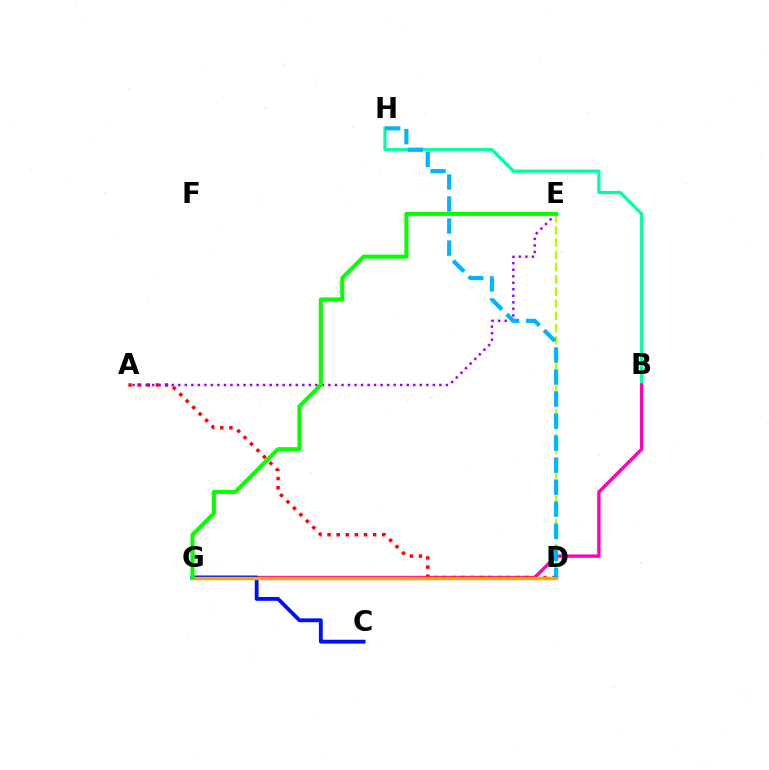{('B', 'H'): [{'color': '#00ff9d', 'line_style': 'solid', 'thickness': 2.33}], ('B', 'G'): [{'color': '#ff00bd', 'line_style': 'solid', 'thickness': 2.42}], ('C', 'G'): [{'color': '#0010ff', 'line_style': 'solid', 'thickness': 2.77}], ('A', 'D'): [{'color': '#ff0000', 'line_style': 'dotted', 'thickness': 2.48}], ('D', 'G'): [{'color': '#ffa500', 'line_style': 'solid', 'thickness': 2.45}], ('A', 'E'): [{'color': '#9b00ff', 'line_style': 'dotted', 'thickness': 1.77}], ('D', 'E'): [{'color': '#b3ff00', 'line_style': 'dashed', 'thickness': 1.66}], ('E', 'G'): [{'color': '#08ff00', 'line_style': 'solid', 'thickness': 2.93}], ('D', 'H'): [{'color': '#00b5ff', 'line_style': 'dashed', 'thickness': 2.99}]}